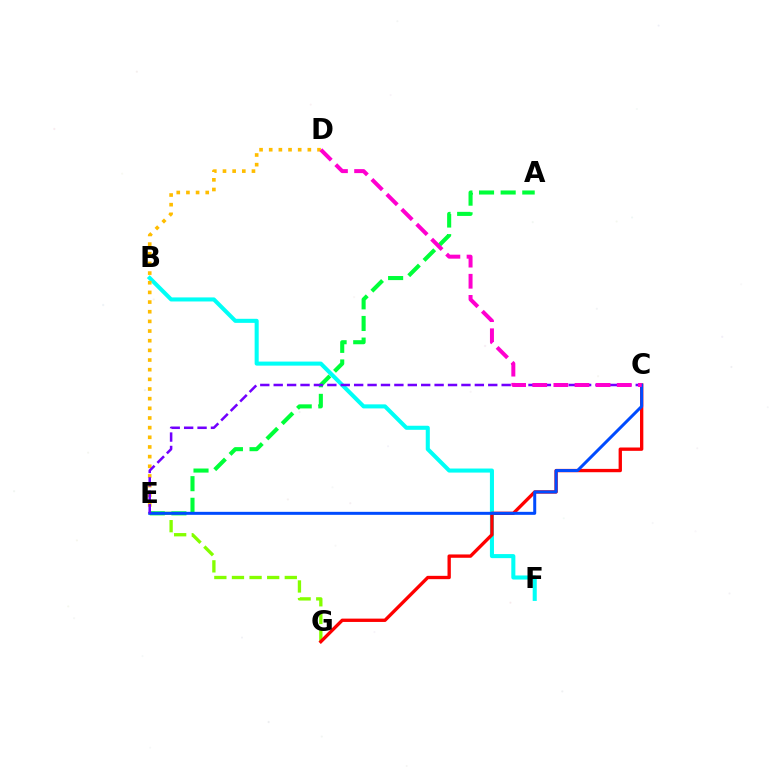{('E', 'G'): [{'color': '#84ff00', 'line_style': 'dashed', 'thickness': 2.39}], ('B', 'F'): [{'color': '#00fff6', 'line_style': 'solid', 'thickness': 2.92}], ('A', 'E'): [{'color': '#00ff39', 'line_style': 'dashed', 'thickness': 2.94}], ('D', 'E'): [{'color': '#ffbd00', 'line_style': 'dotted', 'thickness': 2.62}], ('C', 'G'): [{'color': '#ff0000', 'line_style': 'solid', 'thickness': 2.4}], ('C', 'E'): [{'color': '#004bff', 'line_style': 'solid', 'thickness': 2.16}, {'color': '#7200ff', 'line_style': 'dashed', 'thickness': 1.82}], ('C', 'D'): [{'color': '#ff00cf', 'line_style': 'dashed', 'thickness': 2.87}]}